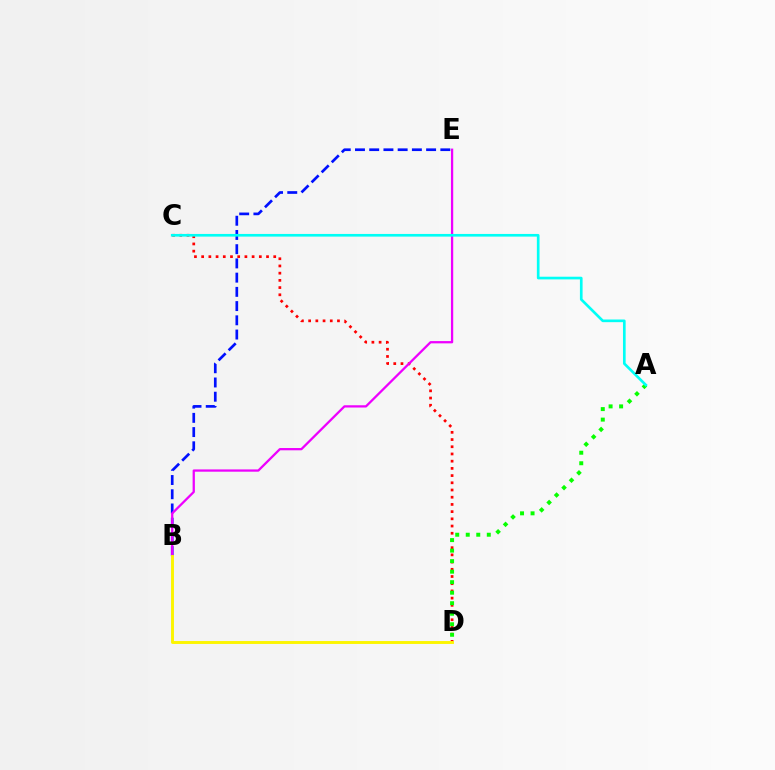{('B', 'E'): [{'color': '#0010ff', 'line_style': 'dashed', 'thickness': 1.93}, {'color': '#ee00ff', 'line_style': 'solid', 'thickness': 1.64}], ('C', 'D'): [{'color': '#ff0000', 'line_style': 'dotted', 'thickness': 1.96}], ('A', 'D'): [{'color': '#08ff00', 'line_style': 'dotted', 'thickness': 2.86}], ('B', 'D'): [{'color': '#fcf500', 'line_style': 'solid', 'thickness': 2.1}], ('A', 'C'): [{'color': '#00fff6', 'line_style': 'solid', 'thickness': 1.92}]}